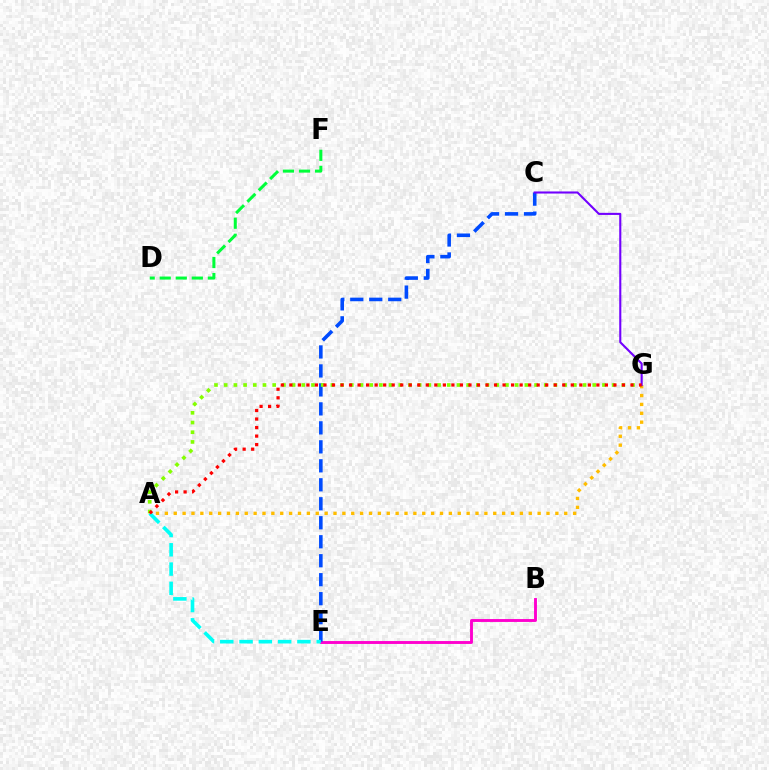{('A', 'G'): [{'color': '#ffbd00', 'line_style': 'dotted', 'thickness': 2.41}, {'color': '#84ff00', 'line_style': 'dotted', 'thickness': 2.64}, {'color': '#ff0000', 'line_style': 'dotted', 'thickness': 2.32}], ('B', 'E'): [{'color': '#ff00cf', 'line_style': 'solid', 'thickness': 2.08}], ('C', 'E'): [{'color': '#004bff', 'line_style': 'dashed', 'thickness': 2.58}], ('D', 'F'): [{'color': '#00ff39', 'line_style': 'dashed', 'thickness': 2.18}], ('A', 'E'): [{'color': '#00fff6', 'line_style': 'dashed', 'thickness': 2.62}], ('C', 'G'): [{'color': '#7200ff', 'line_style': 'solid', 'thickness': 1.51}]}